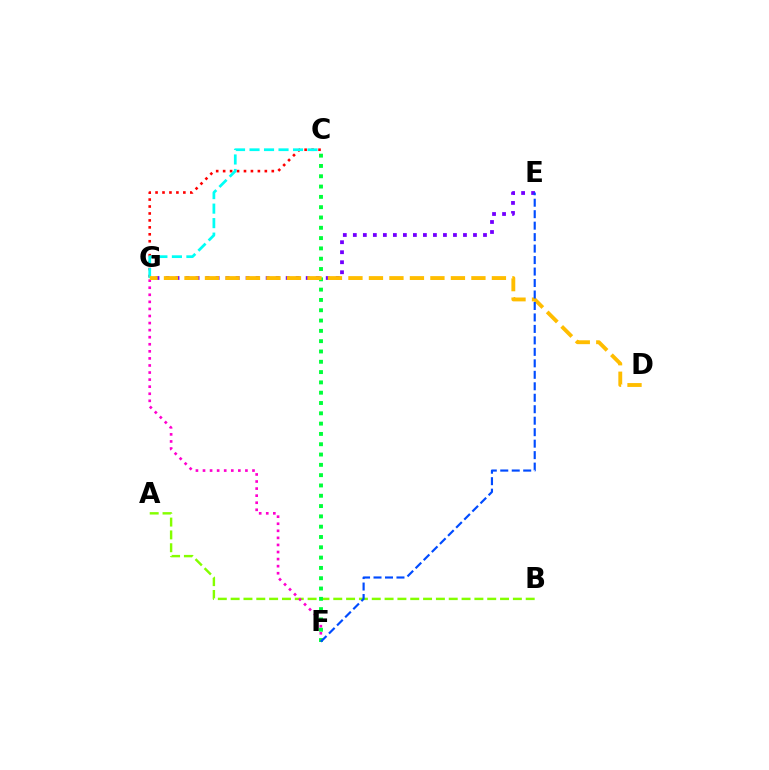{('A', 'B'): [{'color': '#84ff00', 'line_style': 'dashed', 'thickness': 1.74}], ('E', 'G'): [{'color': '#7200ff', 'line_style': 'dotted', 'thickness': 2.72}], ('C', 'G'): [{'color': '#ff0000', 'line_style': 'dotted', 'thickness': 1.89}, {'color': '#00fff6', 'line_style': 'dashed', 'thickness': 1.97}], ('F', 'G'): [{'color': '#ff00cf', 'line_style': 'dotted', 'thickness': 1.92}], ('C', 'F'): [{'color': '#00ff39', 'line_style': 'dotted', 'thickness': 2.8}], ('D', 'G'): [{'color': '#ffbd00', 'line_style': 'dashed', 'thickness': 2.78}], ('E', 'F'): [{'color': '#004bff', 'line_style': 'dashed', 'thickness': 1.56}]}